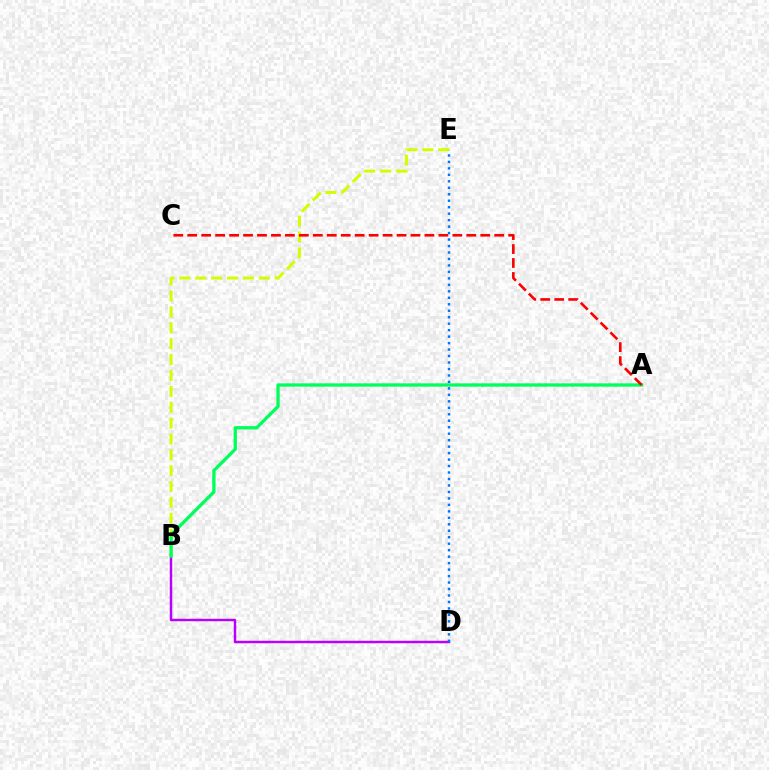{('B', 'D'): [{'color': '#b900ff', 'line_style': 'solid', 'thickness': 1.77}], ('B', 'E'): [{'color': '#d1ff00', 'line_style': 'dashed', 'thickness': 2.16}], ('D', 'E'): [{'color': '#0074ff', 'line_style': 'dotted', 'thickness': 1.76}], ('A', 'B'): [{'color': '#00ff5c', 'line_style': 'solid', 'thickness': 2.38}], ('A', 'C'): [{'color': '#ff0000', 'line_style': 'dashed', 'thickness': 1.9}]}